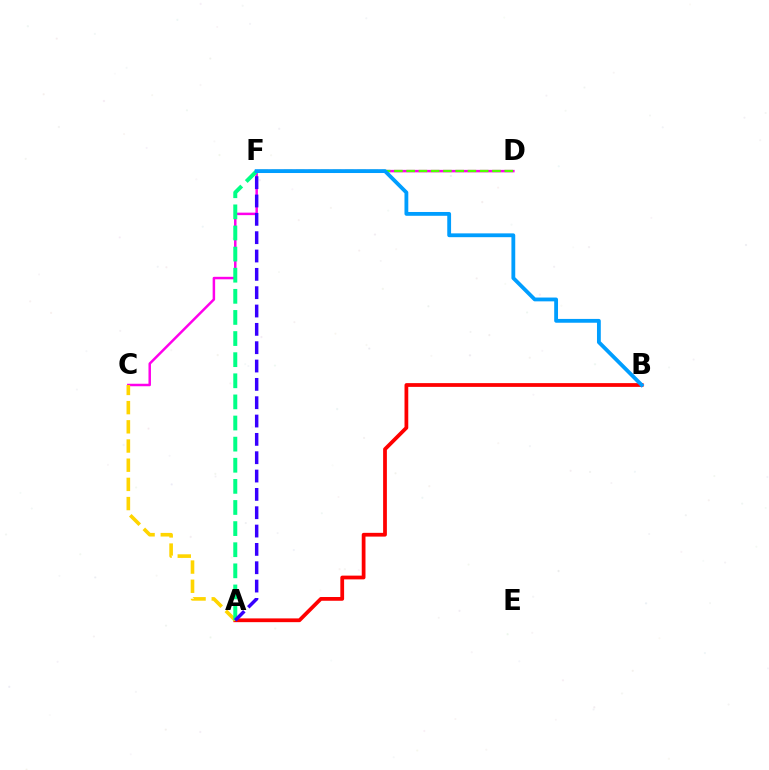{('C', 'D'): [{'color': '#ff00ed', 'line_style': 'solid', 'thickness': 1.79}], ('A', 'B'): [{'color': '#ff0000', 'line_style': 'solid', 'thickness': 2.7}], ('A', 'C'): [{'color': '#ffd500', 'line_style': 'dashed', 'thickness': 2.61}], ('A', 'F'): [{'color': '#00ff86', 'line_style': 'dashed', 'thickness': 2.87}, {'color': '#3700ff', 'line_style': 'dashed', 'thickness': 2.49}], ('D', 'F'): [{'color': '#4fff00', 'line_style': 'dashed', 'thickness': 1.67}], ('B', 'F'): [{'color': '#009eff', 'line_style': 'solid', 'thickness': 2.75}]}